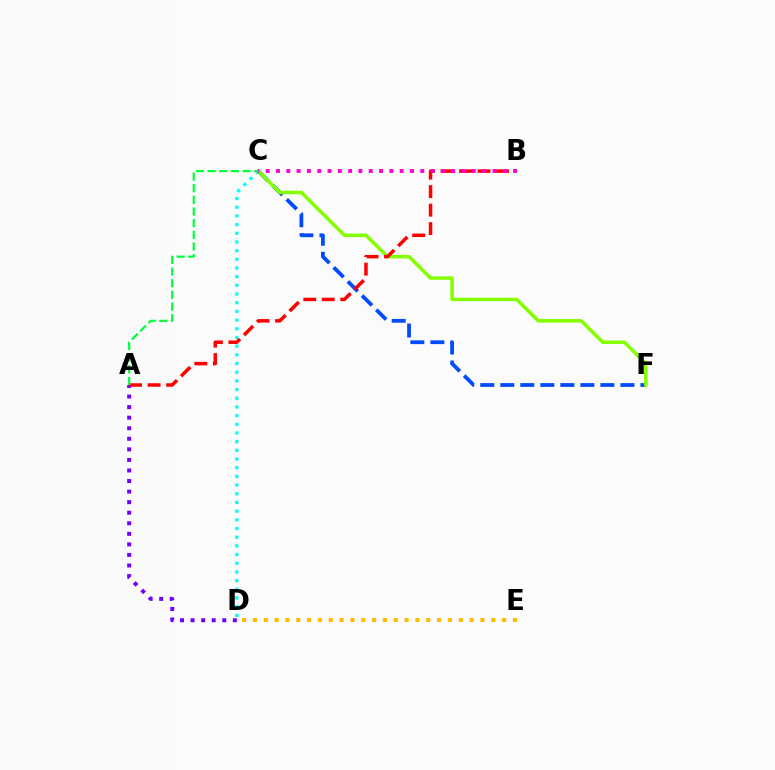{('A', 'D'): [{'color': '#7200ff', 'line_style': 'dotted', 'thickness': 2.87}], ('D', 'E'): [{'color': '#ffbd00', 'line_style': 'dotted', 'thickness': 2.94}], ('C', 'D'): [{'color': '#00fff6', 'line_style': 'dotted', 'thickness': 2.36}], ('C', 'F'): [{'color': '#004bff', 'line_style': 'dashed', 'thickness': 2.72}, {'color': '#84ff00', 'line_style': 'solid', 'thickness': 2.53}], ('A', 'B'): [{'color': '#ff0000', 'line_style': 'dashed', 'thickness': 2.51}], ('B', 'C'): [{'color': '#ff00cf', 'line_style': 'dotted', 'thickness': 2.8}], ('A', 'C'): [{'color': '#00ff39', 'line_style': 'dashed', 'thickness': 1.58}]}